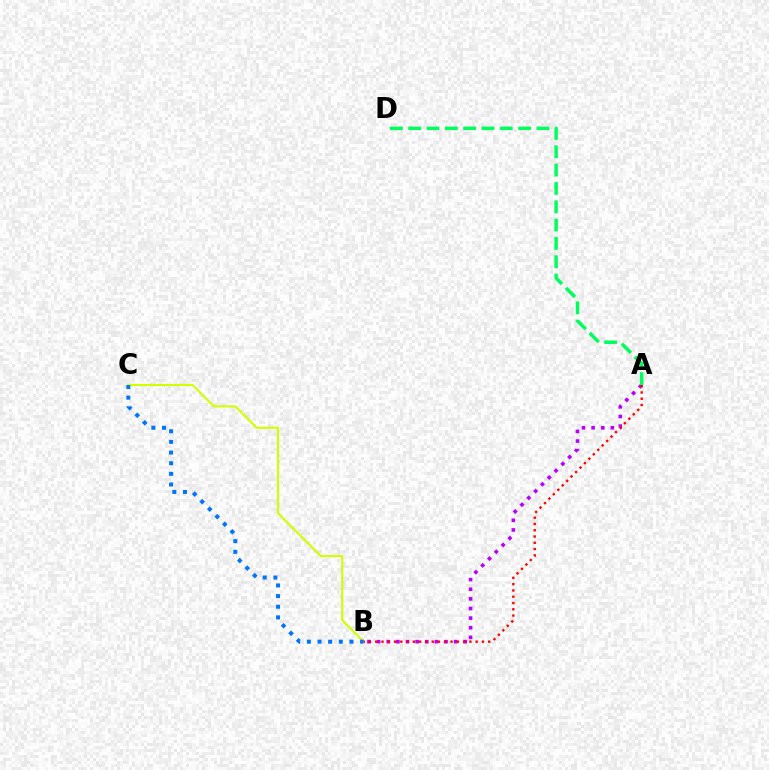{('A', 'B'): [{'color': '#b900ff', 'line_style': 'dotted', 'thickness': 2.61}, {'color': '#ff0000', 'line_style': 'dotted', 'thickness': 1.71}], ('A', 'D'): [{'color': '#00ff5c', 'line_style': 'dashed', 'thickness': 2.49}], ('B', 'C'): [{'color': '#d1ff00', 'line_style': 'solid', 'thickness': 1.52}, {'color': '#0074ff', 'line_style': 'dotted', 'thickness': 2.89}]}